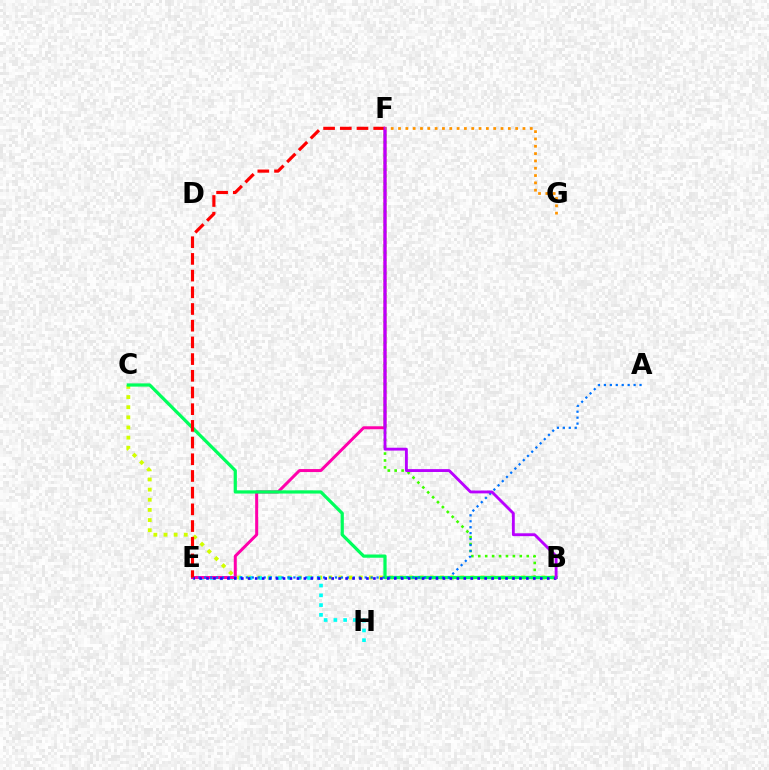{('B', 'C'): [{'color': '#d1ff00', 'line_style': 'dotted', 'thickness': 2.76}, {'color': '#00ff5c', 'line_style': 'solid', 'thickness': 2.32}], ('E', 'H'): [{'color': '#00fff6', 'line_style': 'dotted', 'thickness': 2.65}], ('E', 'F'): [{'color': '#ff00ac', 'line_style': 'solid', 'thickness': 2.16}, {'color': '#ff0000', 'line_style': 'dashed', 'thickness': 2.27}], ('B', 'F'): [{'color': '#3dff00', 'line_style': 'dotted', 'thickness': 1.88}, {'color': '#b900ff', 'line_style': 'solid', 'thickness': 2.06}], ('A', 'E'): [{'color': '#0074ff', 'line_style': 'dotted', 'thickness': 1.61}], ('B', 'E'): [{'color': '#2500ff', 'line_style': 'dotted', 'thickness': 1.89}], ('F', 'G'): [{'color': '#ff9400', 'line_style': 'dotted', 'thickness': 1.99}]}